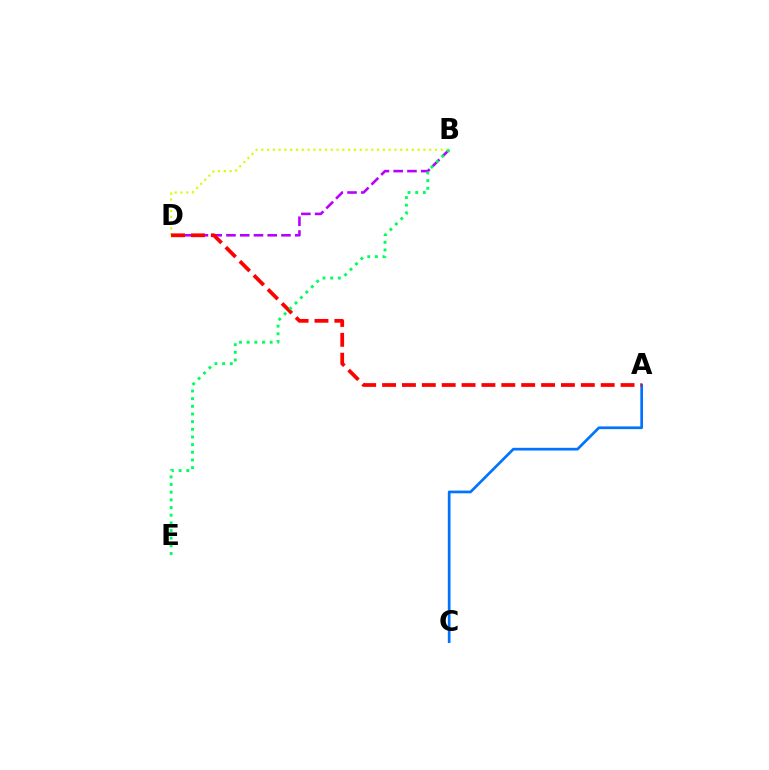{('B', 'D'): [{'color': '#b900ff', 'line_style': 'dashed', 'thickness': 1.87}, {'color': '#d1ff00', 'line_style': 'dotted', 'thickness': 1.57}], ('A', 'C'): [{'color': '#0074ff', 'line_style': 'solid', 'thickness': 1.95}], ('A', 'D'): [{'color': '#ff0000', 'line_style': 'dashed', 'thickness': 2.7}], ('B', 'E'): [{'color': '#00ff5c', 'line_style': 'dotted', 'thickness': 2.08}]}